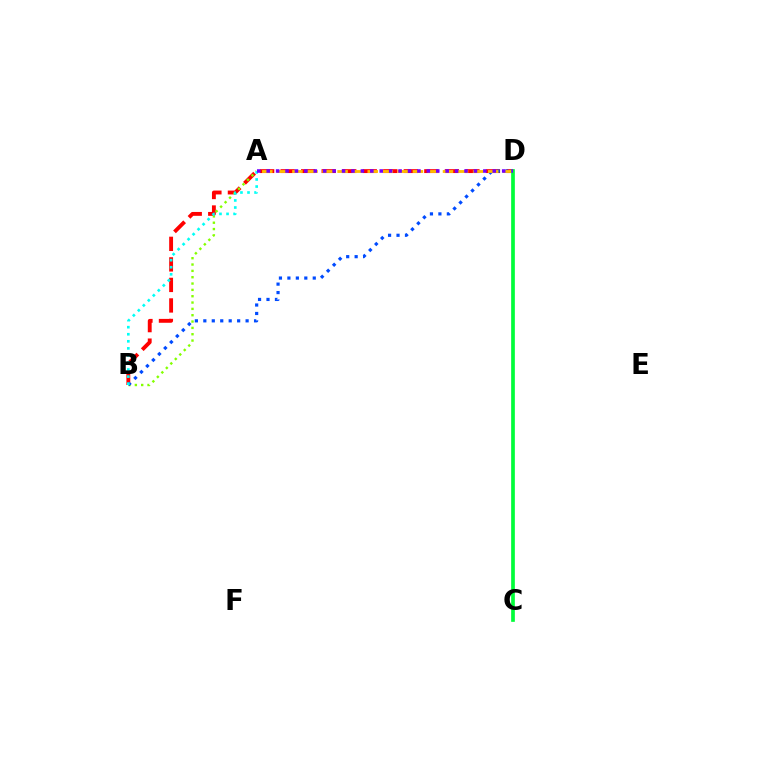{('C', 'D'): [{'color': '#ff00cf', 'line_style': 'solid', 'thickness': 1.56}, {'color': '#00ff39', 'line_style': 'solid', 'thickness': 2.65}], ('B', 'D'): [{'color': '#ff0000', 'line_style': 'dashed', 'thickness': 2.79}, {'color': '#004bff', 'line_style': 'dotted', 'thickness': 2.3}], ('A', 'B'): [{'color': '#84ff00', 'line_style': 'dotted', 'thickness': 1.72}, {'color': '#00fff6', 'line_style': 'dotted', 'thickness': 1.92}], ('A', 'D'): [{'color': '#ffbd00', 'line_style': 'dashed', 'thickness': 2.05}, {'color': '#7200ff', 'line_style': 'dotted', 'thickness': 2.56}]}